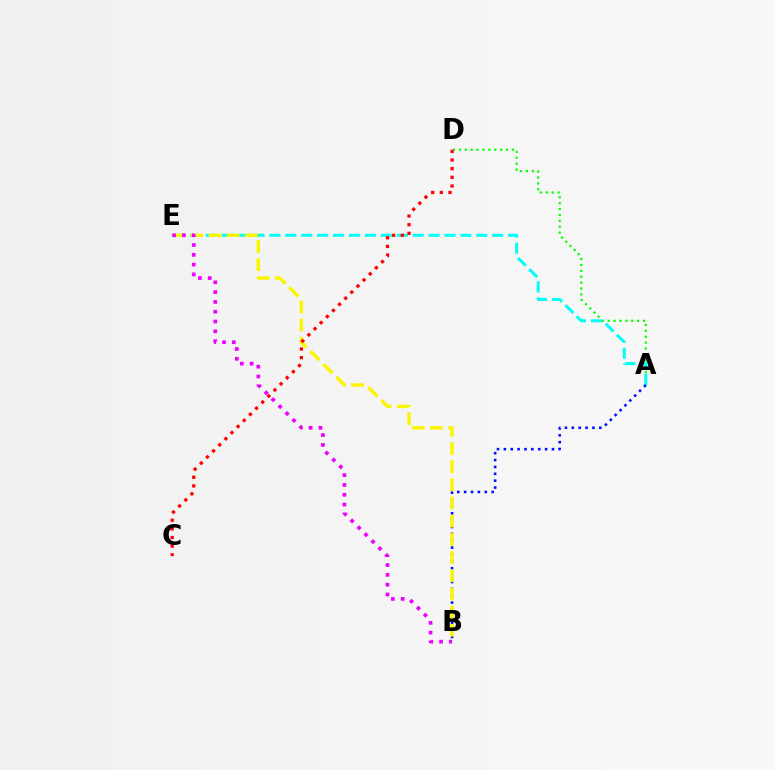{('A', 'D'): [{'color': '#08ff00', 'line_style': 'dotted', 'thickness': 1.6}], ('A', 'E'): [{'color': '#00fff6', 'line_style': 'dashed', 'thickness': 2.16}], ('A', 'B'): [{'color': '#0010ff', 'line_style': 'dotted', 'thickness': 1.87}], ('B', 'E'): [{'color': '#fcf500', 'line_style': 'dashed', 'thickness': 2.47}, {'color': '#ee00ff', 'line_style': 'dotted', 'thickness': 2.66}], ('C', 'D'): [{'color': '#ff0000', 'line_style': 'dotted', 'thickness': 2.35}]}